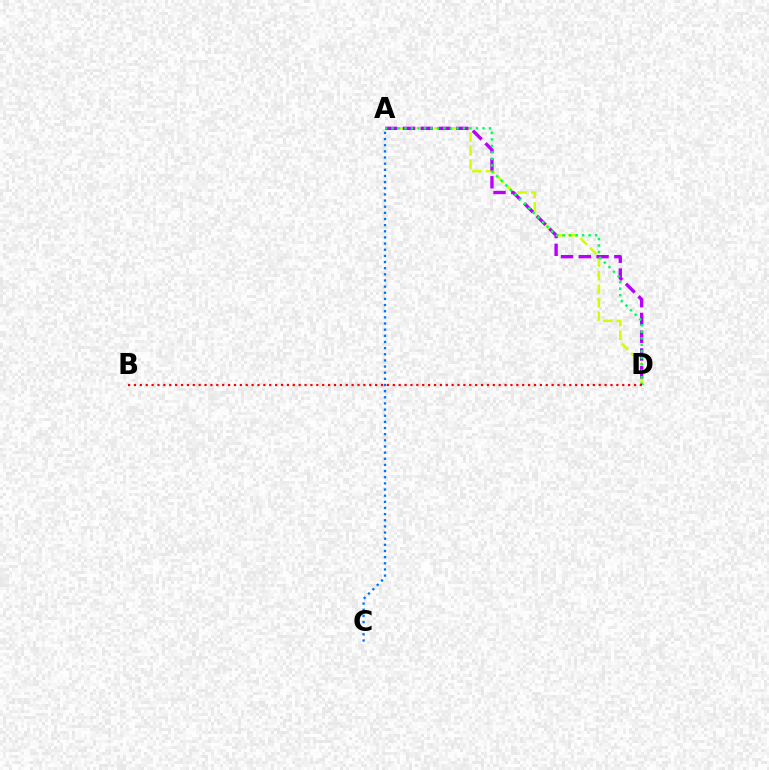{('A', 'D'): [{'color': '#d1ff00', 'line_style': 'dashed', 'thickness': 1.83}, {'color': '#b900ff', 'line_style': 'dashed', 'thickness': 2.41}, {'color': '#00ff5c', 'line_style': 'dotted', 'thickness': 1.77}], ('A', 'C'): [{'color': '#0074ff', 'line_style': 'dotted', 'thickness': 1.67}], ('B', 'D'): [{'color': '#ff0000', 'line_style': 'dotted', 'thickness': 1.6}]}